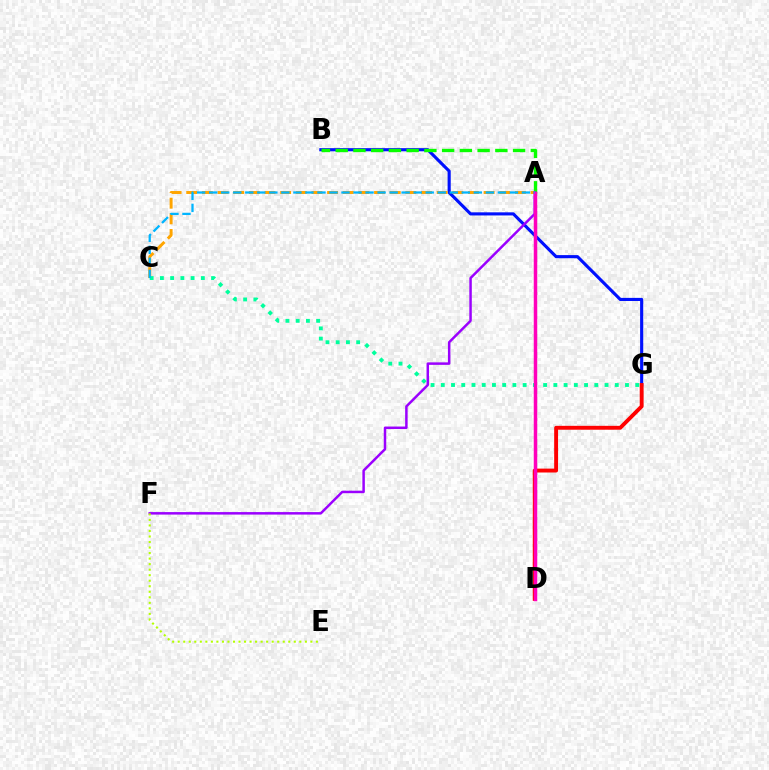{('B', 'G'): [{'color': '#0010ff', 'line_style': 'solid', 'thickness': 2.25}], ('A', 'C'): [{'color': '#ffa500', 'line_style': 'dashed', 'thickness': 2.13}, {'color': '#00b5ff', 'line_style': 'dashed', 'thickness': 1.63}], ('A', 'B'): [{'color': '#08ff00', 'line_style': 'dashed', 'thickness': 2.41}], ('D', 'G'): [{'color': '#ff0000', 'line_style': 'solid', 'thickness': 2.8}], ('A', 'F'): [{'color': '#9b00ff', 'line_style': 'solid', 'thickness': 1.79}], ('C', 'G'): [{'color': '#00ff9d', 'line_style': 'dotted', 'thickness': 2.78}], ('E', 'F'): [{'color': '#b3ff00', 'line_style': 'dotted', 'thickness': 1.5}], ('A', 'D'): [{'color': '#ff00bd', 'line_style': 'solid', 'thickness': 2.51}]}